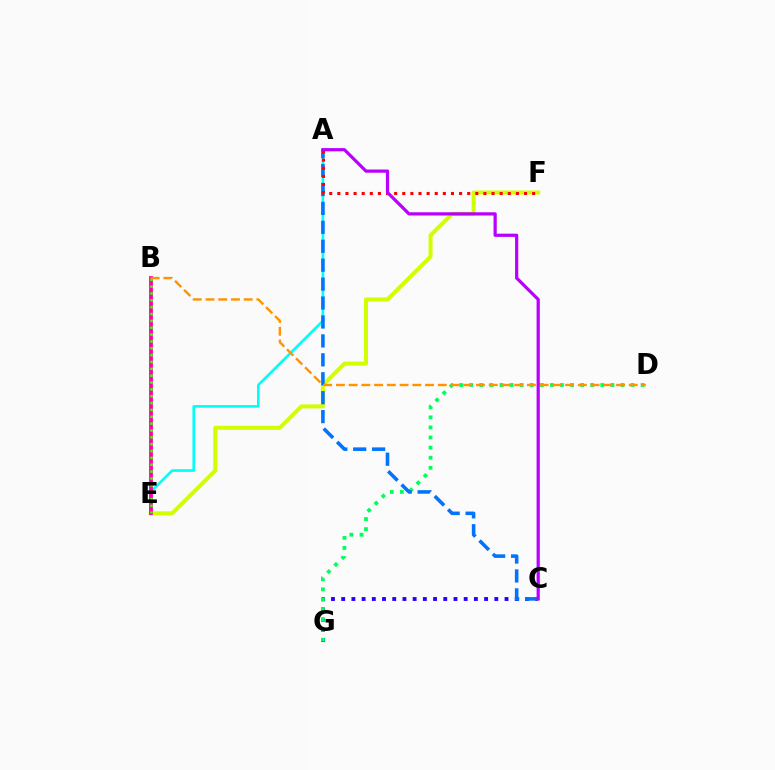{('E', 'F'): [{'color': '#d1ff00', 'line_style': 'solid', 'thickness': 2.89}], ('A', 'E'): [{'color': '#00fff6', 'line_style': 'solid', 'thickness': 1.91}], ('B', 'E'): [{'color': '#ff00ac', 'line_style': 'solid', 'thickness': 2.75}, {'color': '#3dff00', 'line_style': 'dotted', 'thickness': 1.86}], ('C', 'G'): [{'color': '#2500ff', 'line_style': 'dotted', 'thickness': 2.77}], ('D', 'G'): [{'color': '#00ff5c', 'line_style': 'dotted', 'thickness': 2.74}], ('A', 'C'): [{'color': '#0074ff', 'line_style': 'dashed', 'thickness': 2.57}, {'color': '#b900ff', 'line_style': 'solid', 'thickness': 2.32}], ('A', 'F'): [{'color': '#ff0000', 'line_style': 'dotted', 'thickness': 2.21}], ('B', 'D'): [{'color': '#ff9400', 'line_style': 'dashed', 'thickness': 1.73}]}